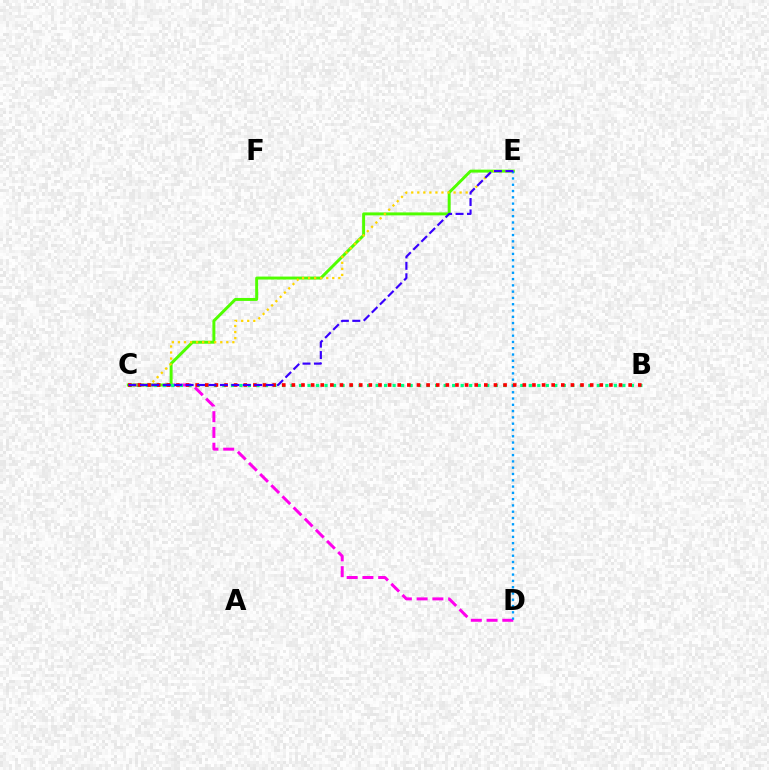{('C', 'D'): [{'color': '#ff00ed', 'line_style': 'dashed', 'thickness': 2.14}], ('C', 'E'): [{'color': '#4fff00', 'line_style': 'solid', 'thickness': 2.13}, {'color': '#ffd500', 'line_style': 'dotted', 'thickness': 1.64}, {'color': '#3700ff', 'line_style': 'dashed', 'thickness': 1.55}], ('B', 'C'): [{'color': '#00ff86', 'line_style': 'dotted', 'thickness': 2.31}, {'color': '#ff0000', 'line_style': 'dotted', 'thickness': 2.61}], ('D', 'E'): [{'color': '#009eff', 'line_style': 'dotted', 'thickness': 1.71}]}